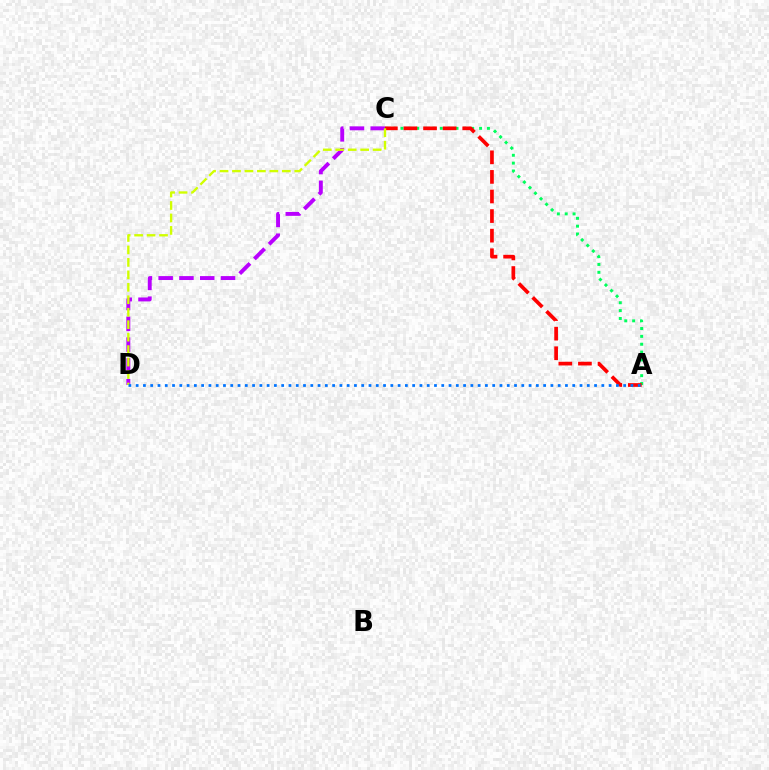{('A', 'C'): [{'color': '#00ff5c', 'line_style': 'dotted', 'thickness': 2.14}, {'color': '#ff0000', 'line_style': 'dashed', 'thickness': 2.66}], ('C', 'D'): [{'color': '#b900ff', 'line_style': 'dashed', 'thickness': 2.82}, {'color': '#d1ff00', 'line_style': 'dashed', 'thickness': 1.69}], ('A', 'D'): [{'color': '#0074ff', 'line_style': 'dotted', 'thickness': 1.98}]}